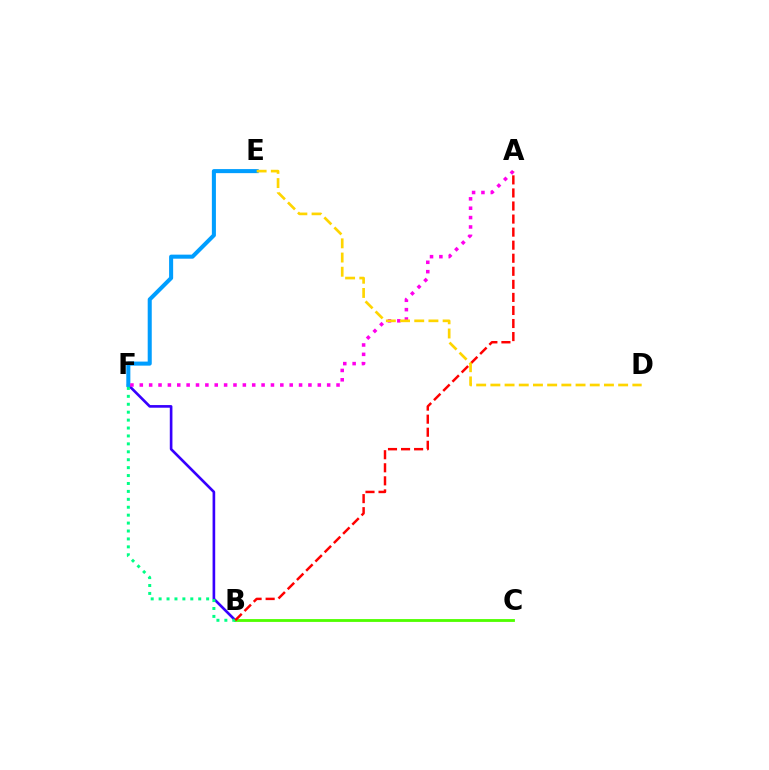{('B', 'F'): [{'color': '#3700ff', 'line_style': 'solid', 'thickness': 1.91}, {'color': '#00ff86', 'line_style': 'dotted', 'thickness': 2.15}], ('B', 'C'): [{'color': '#4fff00', 'line_style': 'solid', 'thickness': 2.04}], ('E', 'F'): [{'color': '#009eff', 'line_style': 'solid', 'thickness': 2.92}], ('A', 'F'): [{'color': '#ff00ed', 'line_style': 'dotted', 'thickness': 2.55}], ('A', 'B'): [{'color': '#ff0000', 'line_style': 'dashed', 'thickness': 1.77}], ('D', 'E'): [{'color': '#ffd500', 'line_style': 'dashed', 'thickness': 1.93}]}